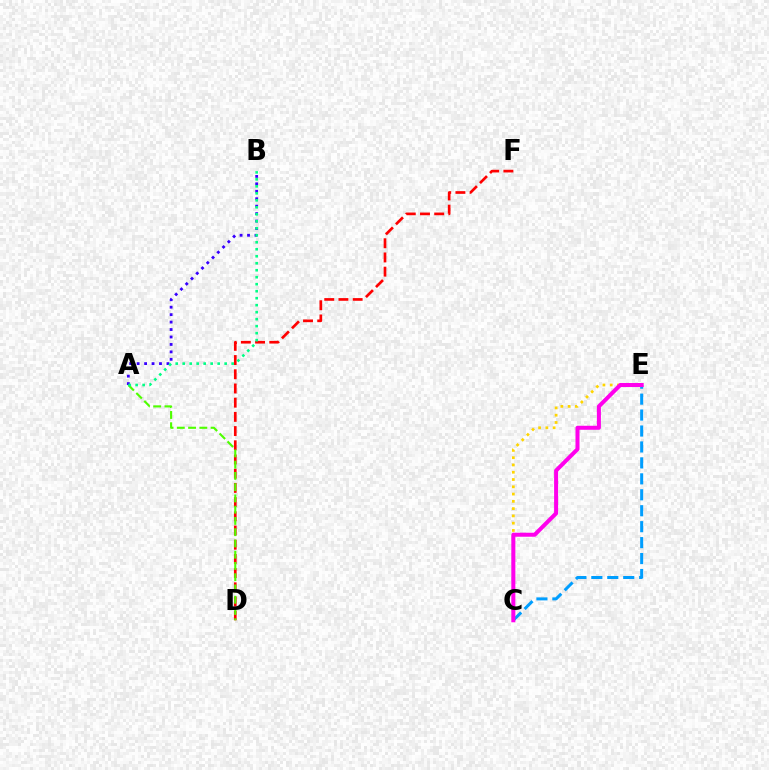{('D', 'F'): [{'color': '#ff0000', 'line_style': 'dashed', 'thickness': 1.93}], ('A', 'D'): [{'color': '#4fff00', 'line_style': 'dashed', 'thickness': 1.53}], ('C', 'E'): [{'color': '#ffd500', 'line_style': 'dotted', 'thickness': 1.98}, {'color': '#009eff', 'line_style': 'dashed', 'thickness': 2.17}, {'color': '#ff00ed', 'line_style': 'solid', 'thickness': 2.9}], ('A', 'B'): [{'color': '#3700ff', 'line_style': 'dotted', 'thickness': 2.02}, {'color': '#00ff86', 'line_style': 'dotted', 'thickness': 1.9}]}